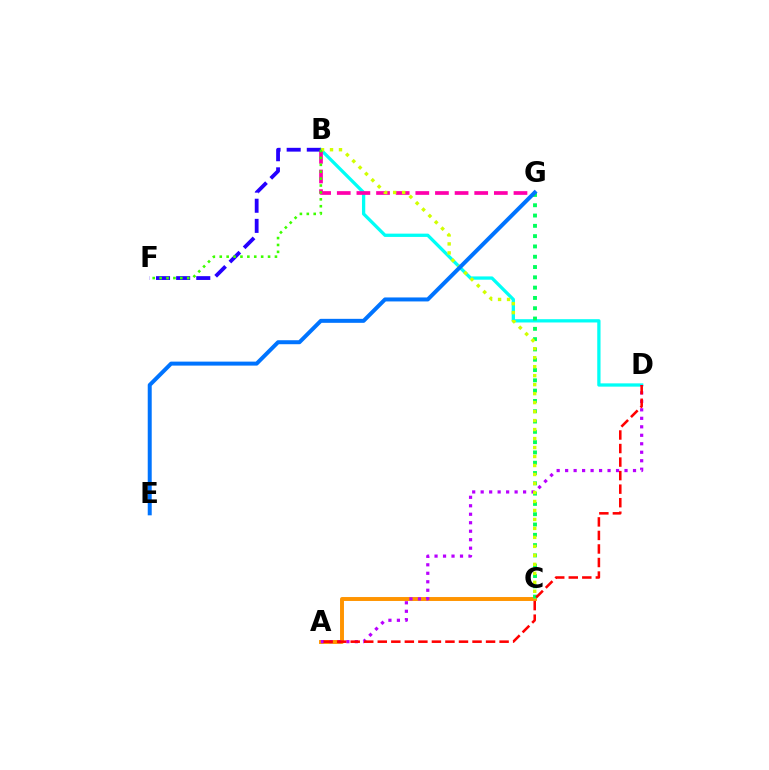{('A', 'C'): [{'color': '#ff9400', 'line_style': 'solid', 'thickness': 2.83}], ('B', 'D'): [{'color': '#00fff6', 'line_style': 'solid', 'thickness': 2.36}], ('A', 'D'): [{'color': '#b900ff', 'line_style': 'dotted', 'thickness': 2.31}, {'color': '#ff0000', 'line_style': 'dashed', 'thickness': 1.84}], ('C', 'G'): [{'color': '#00ff5c', 'line_style': 'dotted', 'thickness': 2.8}], ('B', 'G'): [{'color': '#ff00ac', 'line_style': 'dashed', 'thickness': 2.67}], ('B', 'F'): [{'color': '#2500ff', 'line_style': 'dashed', 'thickness': 2.73}, {'color': '#3dff00', 'line_style': 'dotted', 'thickness': 1.87}], ('B', 'C'): [{'color': '#d1ff00', 'line_style': 'dotted', 'thickness': 2.44}], ('E', 'G'): [{'color': '#0074ff', 'line_style': 'solid', 'thickness': 2.87}]}